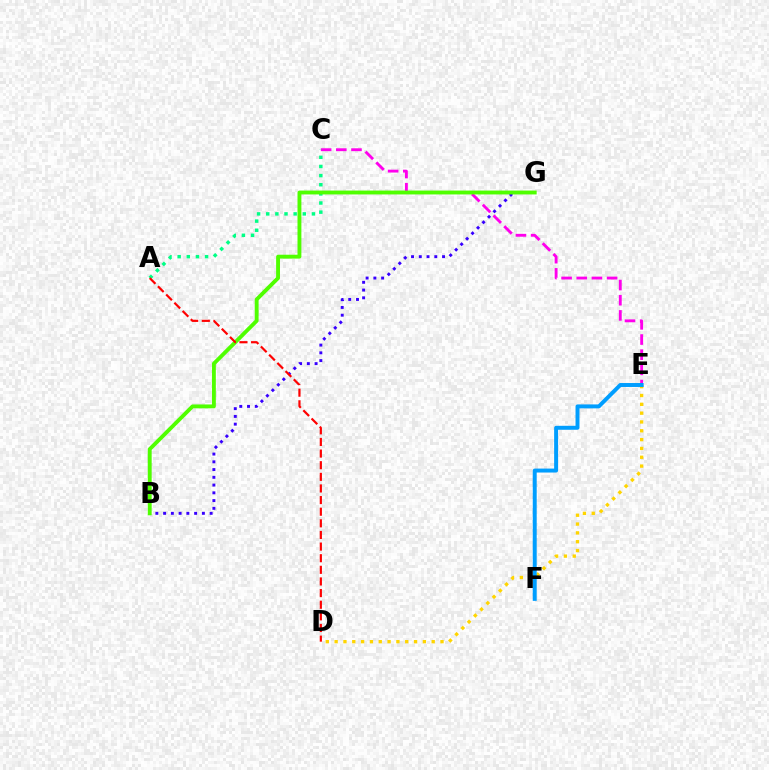{('C', 'E'): [{'color': '#ff00ed', 'line_style': 'dashed', 'thickness': 2.06}], ('D', 'E'): [{'color': '#ffd500', 'line_style': 'dotted', 'thickness': 2.4}], ('A', 'C'): [{'color': '#00ff86', 'line_style': 'dotted', 'thickness': 2.48}], ('B', 'G'): [{'color': '#3700ff', 'line_style': 'dotted', 'thickness': 2.11}, {'color': '#4fff00', 'line_style': 'solid', 'thickness': 2.79}], ('A', 'D'): [{'color': '#ff0000', 'line_style': 'dashed', 'thickness': 1.58}], ('E', 'F'): [{'color': '#009eff', 'line_style': 'solid', 'thickness': 2.85}]}